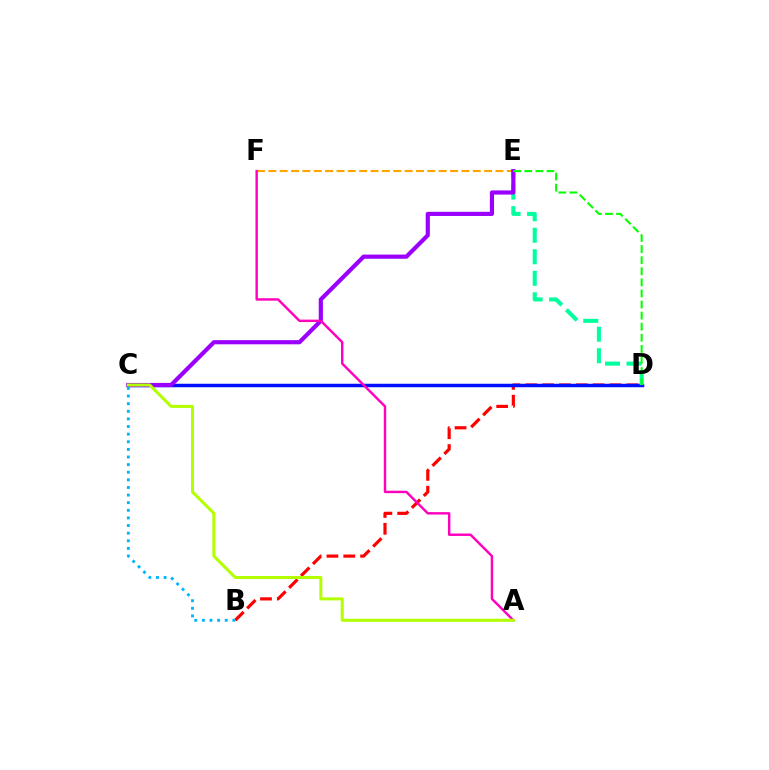{('E', 'F'): [{'color': '#ffa500', 'line_style': 'dashed', 'thickness': 1.54}], ('B', 'D'): [{'color': '#ff0000', 'line_style': 'dashed', 'thickness': 2.29}], ('C', 'D'): [{'color': '#0010ff', 'line_style': 'solid', 'thickness': 2.51}], ('D', 'E'): [{'color': '#00ff9d', 'line_style': 'dashed', 'thickness': 2.92}, {'color': '#08ff00', 'line_style': 'dashed', 'thickness': 1.51}], ('C', 'E'): [{'color': '#9b00ff', 'line_style': 'solid', 'thickness': 3.0}], ('A', 'F'): [{'color': '#ff00bd', 'line_style': 'solid', 'thickness': 1.75}], ('B', 'C'): [{'color': '#00b5ff', 'line_style': 'dotted', 'thickness': 2.07}], ('A', 'C'): [{'color': '#b3ff00', 'line_style': 'solid', 'thickness': 2.18}]}